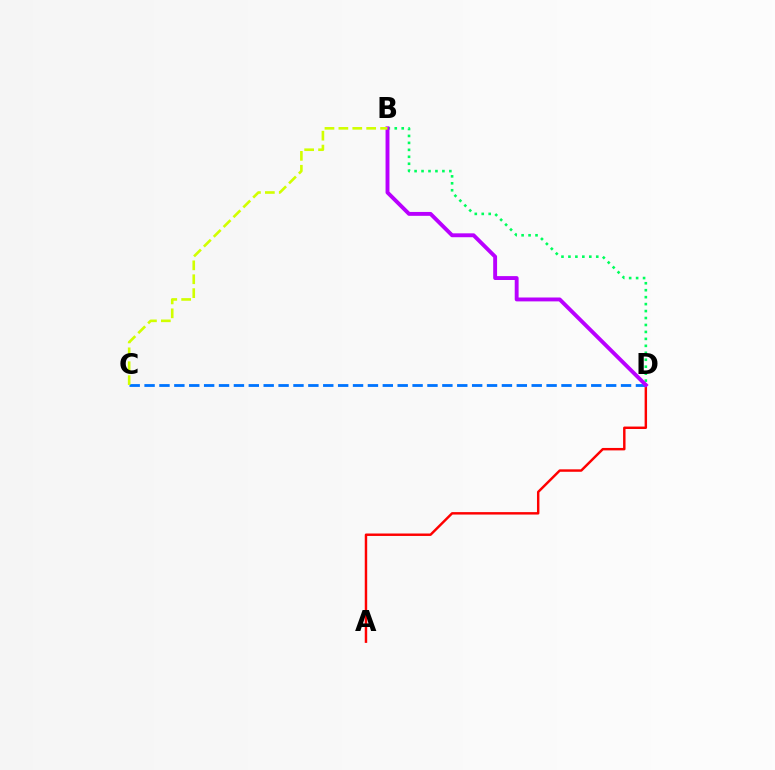{('A', 'D'): [{'color': '#ff0000', 'line_style': 'solid', 'thickness': 1.76}], ('B', 'D'): [{'color': '#00ff5c', 'line_style': 'dotted', 'thickness': 1.89}, {'color': '#b900ff', 'line_style': 'solid', 'thickness': 2.8}], ('C', 'D'): [{'color': '#0074ff', 'line_style': 'dashed', 'thickness': 2.02}], ('B', 'C'): [{'color': '#d1ff00', 'line_style': 'dashed', 'thickness': 1.89}]}